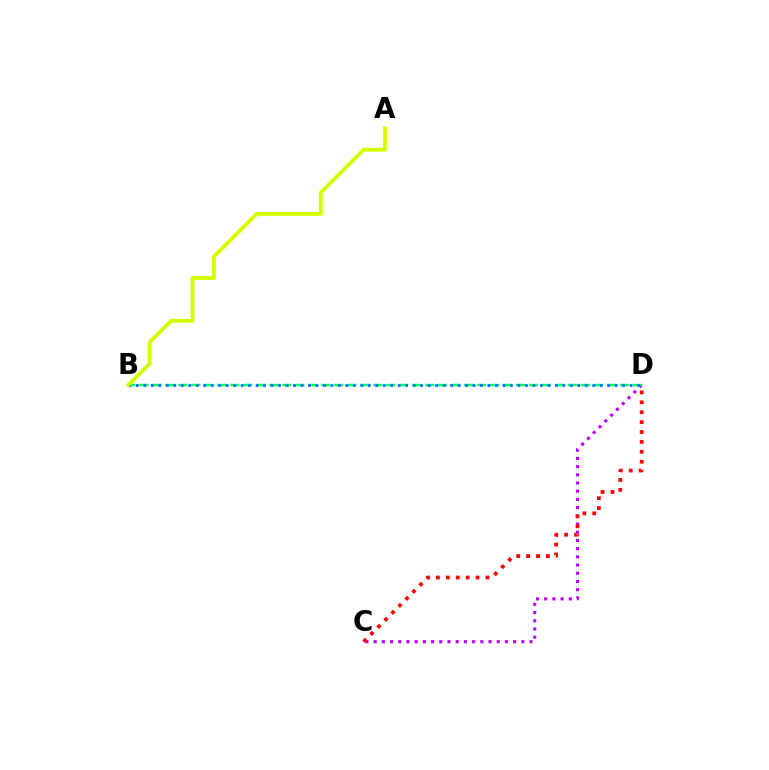{('C', 'D'): [{'color': '#b900ff', 'line_style': 'dotted', 'thickness': 2.23}, {'color': '#ff0000', 'line_style': 'dotted', 'thickness': 2.69}], ('B', 'D'): [{'color': '#00ff5c', 'line_style': 'dashed', 'thickness': 1.76}, {'color': '#0074ff', 'line_style': 'dotted', 'thickness': 2.03}], ('A', 'B'): [{'color': '#d1ff00', 'line_style': 'solid', 'thickness': 2.74}]}